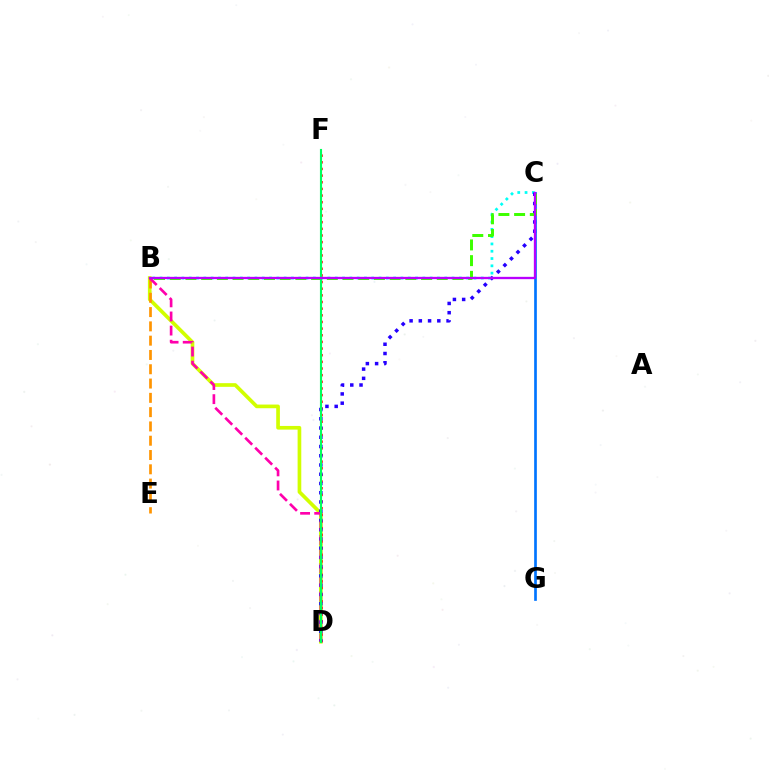{('B', 'D'): [{'color': '#d1ff00', 'line_style': 'solid', 'thickness': 2.64}, {'color': '#ff00ac', 'line_style': 'dashed', 'thickness': 1.92}], ('B', 'C'): [{'color': '#00fff6', 'line_style': 'dotted', 'thickness': 1.98}, {'color': '#3dff00', 'line_style': 'dashed', 'thickness': 2.13}, {'color': '#b900ff', 'line_style': 'solid', 'thickness': 1.67}], ('D', 'F'): [{'color': '#ff0000', 'line_style': 'dotted', 'thickness': 1.81}, {'color': '#00ff5c', 'line_style': 'solid', 'thickness': 1.54}], ('C', 'D'): [{'color': '#2500ff', 'line_style': 'dotted', 'thickness': 2.51}], ('C', 'G'): [{'color': '#0074ff', 'line_style': 'solid', 'thickness': 1.93}], ('B', 'E'): [{'color': '#ff9400', 'line_style': 'dashed', 'thickness': 1.94}]}